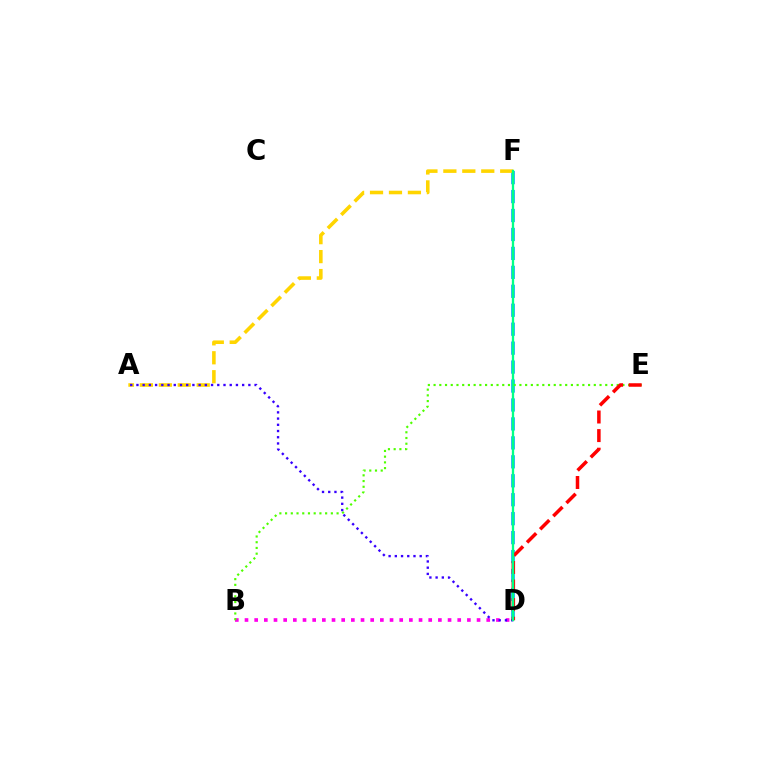{('B', 'D'): [{'color': '#ff00ed', 'line_style': 'dotted', 'thickness': 2.63}], ('D', 'F'): [{'color': '#009eff', 'line_style': 'dashed', 'thickness': 2.57}, {'color': '#00ff86', 'line_style': 'solid', 'thickness': 1.67}], ('A', 'F'): [{'color': '#ffd500', 'line_style': 'dashed', 'thickness': 2.57}], ('B', 'E'): [{'color': '#4fff00', 'line_style': 'dotted', 'thickness': 1.55}], ('A', 'D'): [{'color': '#3700ff', 'line_style': 'dotted', 'thickness': 1.69}], ('D', 'E'): [{'color': '#ff0000', 'line_style': 'dashed', 'thickness': 2.53}]}